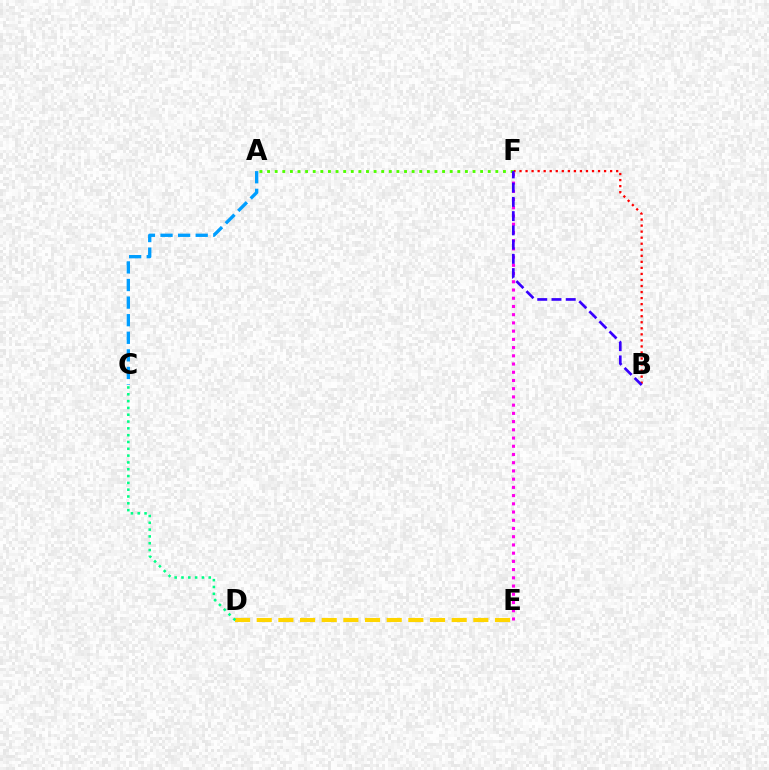{('B', 'F'): [{'color': '#ff0000', 'line_style': 'dotted', 'thickness': 1.64}, {'color': '#3700ff', 'line_style': 'dashed', 'thickness': 1.93}], ('A', 'F'): [{'color': '#4fff00', 'line_style': 'dotted', 'thickness': 2.07}], ('D', 'E'): [{'color': '#ffd500', 'line_style': 'dashed', 'thickness': 2.94}], ('A', 'C'): [{'color': '#009eff', 'line_style': 'dashed', 'thickness': 2.39}], ('E', 'F'): [{'color': '#ff00ed', 'line_style': 'dotted', 'thickness': 2.23}], ('C', 'D'): [{'color': '#00ff86', 'line_style': 'dotted', 'thickness': 1.85}]}